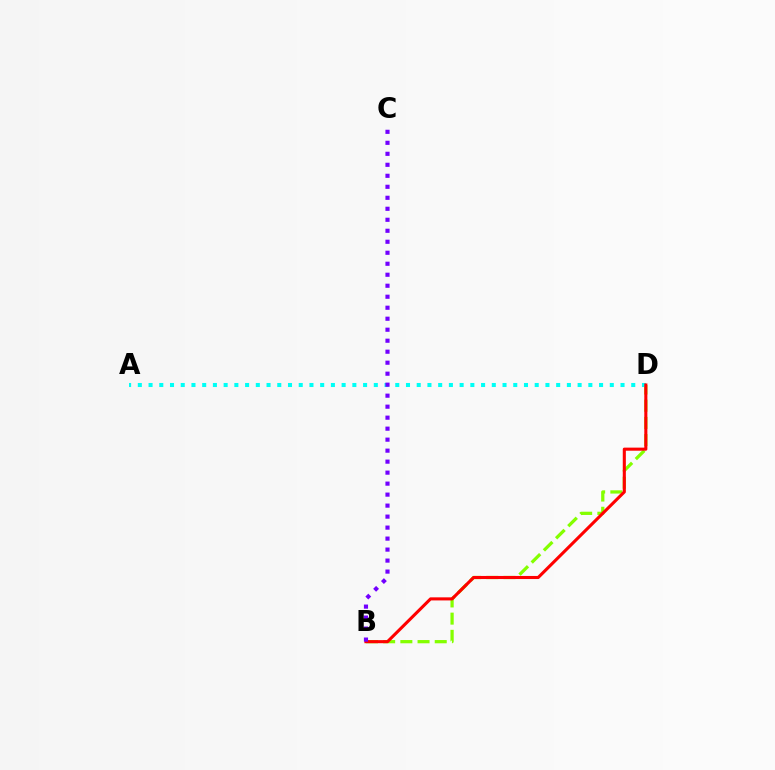{('B', 'D'): [{'color': '#84ff00', 'line_style': 'dashed', 'thickness': 2.34}, {'color': '#ff0000', 'line_style': 'solid', 'thickness': 2.22}], ('A', 'D'): [{'color': '#00fff6', 'line_style': 'dotted', 'thickness': 2.91}], ('B', 'C'): [{'color': '#7200ff', 'line_style': 'dotted', 'thickness': 2.99}]}